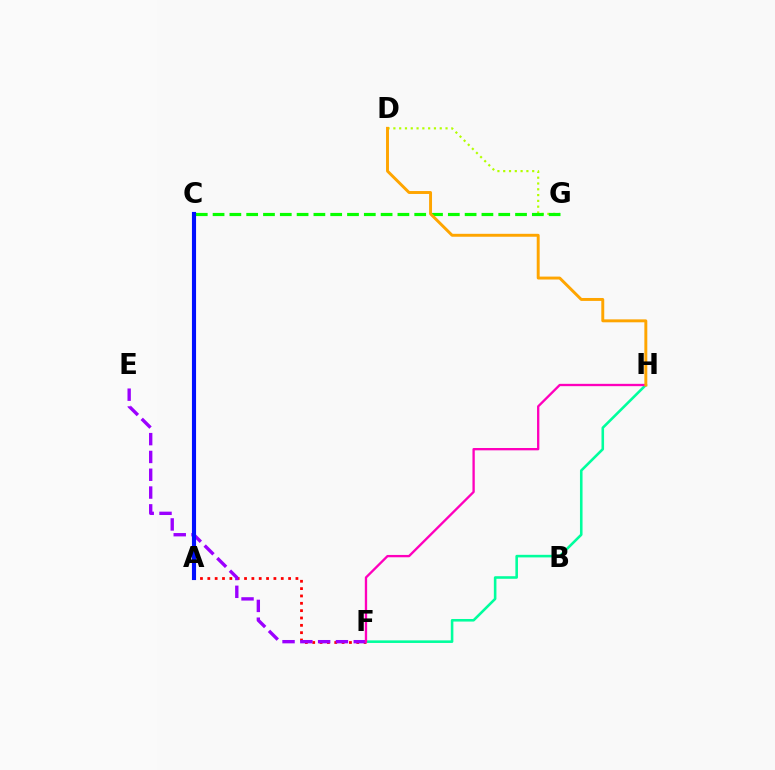{('A', 'C'): [{'color': '#00b5ff', 'line_style': 'dotted', 'thickness': 2.08}, {'color': '#0010ff', 'line_style': 'solid', 'thickness': 2.97}], ('A', 'F'): [{'color': '#ff0000', 'line_style': 'dotted', 'thickness': 2.0}], ('F', 'H'): [{'color': '#00ff9d', 'line_style': 'solid', 'thickness': 1.86}, {'color': '#ff00bd', 'line_style': 'solid', 'thickness': 1.68}], ('D', 'G'): [{'color': '#b3ff00', 'line_style': 'dotted', 'thickness': 1.57}], ('E', 'F'): [{'color': '#9b00ff', 'line_style': 'dashed', 'thickness': 2.42}], ('C', 'G'): [{'color': '#08ff00', 'line_style': 'dashed', 'thickness': 2.28}], ('D', 'H'): [{'color': '#ffa500', 'line_style': 'solid', 'thickness': 2.11}]}